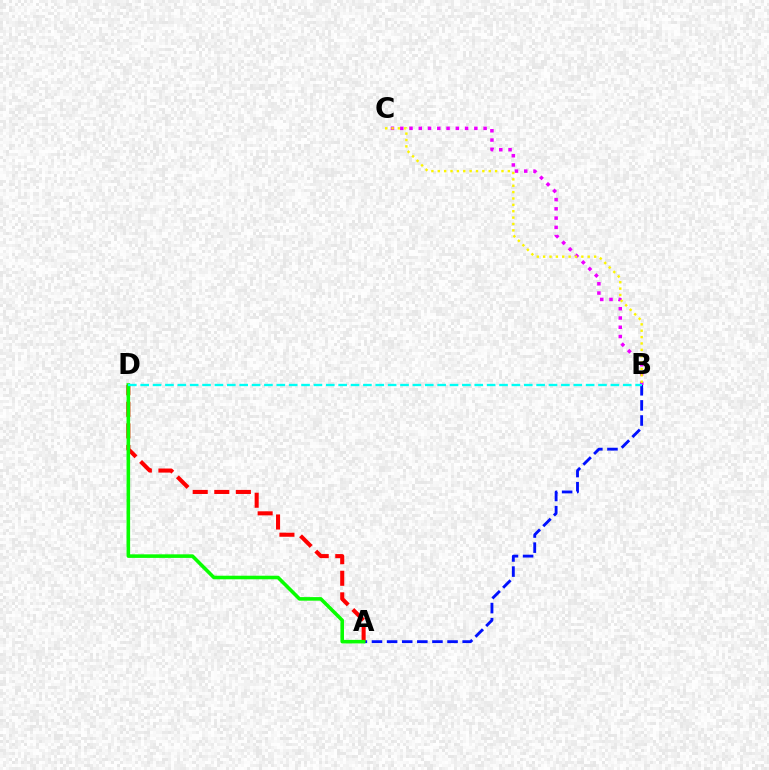{('B', 'C'): [{'color': '#ee00ff', 'line_style': 'dotted', 'thickness': 2.52}, {'color': '#fcf500', 'line_style': 'dotted', 'thickness': 1.73}], ('A', 'B'): [{'color': '#0010ff', 'line_style': 'dashed', 'thickness': 2.05}], ('A', 'D'): [{'color': '#ff0000', 'line_style': 'dashed', 'thickness': 2.93}, {'color': '#08ff00', 'line_style': 'solid', 'thickness': 2.57}], ('B', 'D'): [{'color': '#00fff6', 'line_style': 'dashed', 'thickness': 1.68}]}